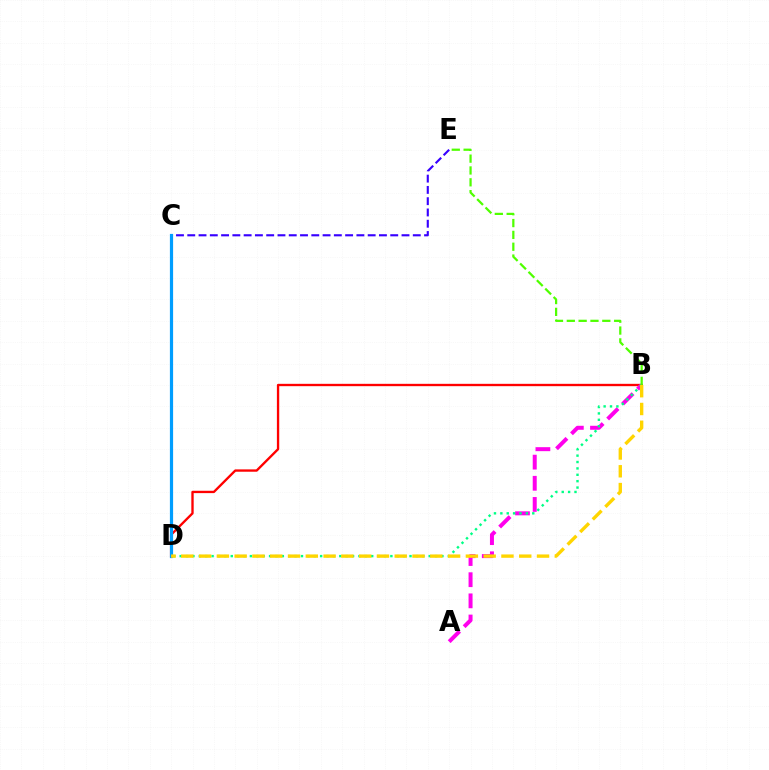{('B', 'D'): [{'color': '#ff0000', 'line_style': 'solid', 'thickness': 1.69}, {'color': '#00ff86', 'line_style': 'dotted', 'thickness': 1.73}, {'color': '#ffd500', 'line_style': 'dashed', 'thickness': 2.42}], ('A', 'B'): [{'color': '#ff00ed', 'line_style': 'dashed', 'thickness': 2.87}], ('C', 'E'): [{'color': '#3700ff', 'line_style': 'dashed', 'thickness': 1.53}], ('C', 'D'): [{'color': '#009eff', 'line_style': 'solid', 'thickness': 2.31}], ('B', 'E'): [{'color': '#4fff00', 'line_style': 'dashed', 'thickness': 1.61}]}